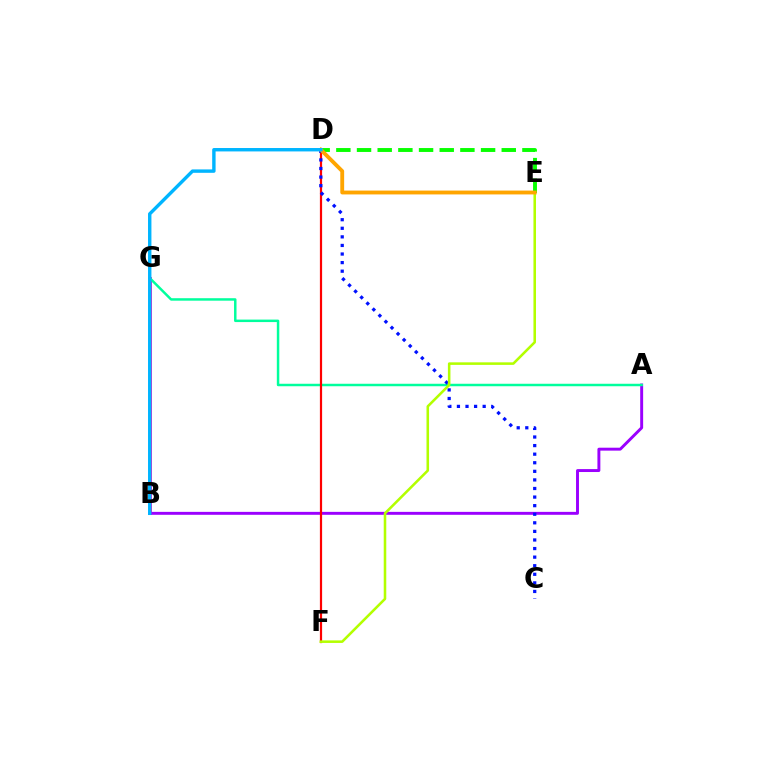{('B', 'G'): [{'color': '#ff00bd', 'line_style': 'solid', 'thickness': 2.06}], ('A', 'B'): [{'color': '#9b00ff', 'line_style': 'solid', 'thickness': 2.11}], ('A', 'G'): [{'color': '#00ff9d', 'line_style': 'solid', 'thickness': 1.78}], ('D', 'F'): [{'color': '#ff0000', 'line_style': 'solid', 'thickness': 1.59}], ('C', 'D'): [{'color': '#0010ff', 'line_style': 'dotted', 'thickness': 2.33}], ('E', 'F'): [{'color': '#b3ff00', 'line_style': 'solid', 'thickness': 1.84}], ('D', 'E'): [{'color': '#08ff00', 'line_style': 'dashed', 'thickness': 2.81}, {'color': '#ffa500', 'line_style': 'solid', 'thickness': 2.78}], ('B', 'D'): [{'color': '#00b5ff', 'line_style': 'solid', 'thickness': 2.45}]}